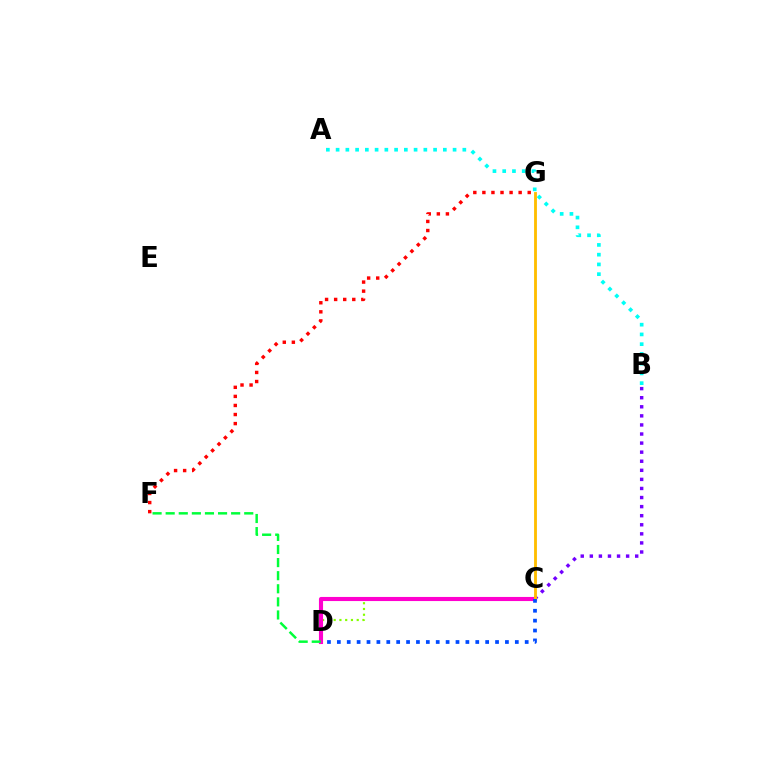{('C', 'D'): [{'color': '#84ff00', 'line_style': 'dotted', 'thickness': 1.57}, {'color': '#ff00cf', 'line_style': 'solid', 'thickness': 2.95}, {'color': '#004bff', 'line_style': 'dotted', 'thickness': 2.69}], ('B', 'C'): [{'color': '#7200ff', 'line_style': 'dotted', 'thickness': 2.47}], ('F', 'G'): [{'color': '#ff0000', 'line_style': 'dotted', 'thickness': 2.46}], ('D', 'F'): [{'color': '#00ff39', 'line_style': 'dashed', 'thickness': 1.78}], ('A', 'B'): [{'color': '#00fff6', 'line_style': 'dotted', 'thickness': 2.65}], ('C', 'G'): [{'color': '#ffbd00', 'line_style': 'solid', 'thickness': 2.05}]}